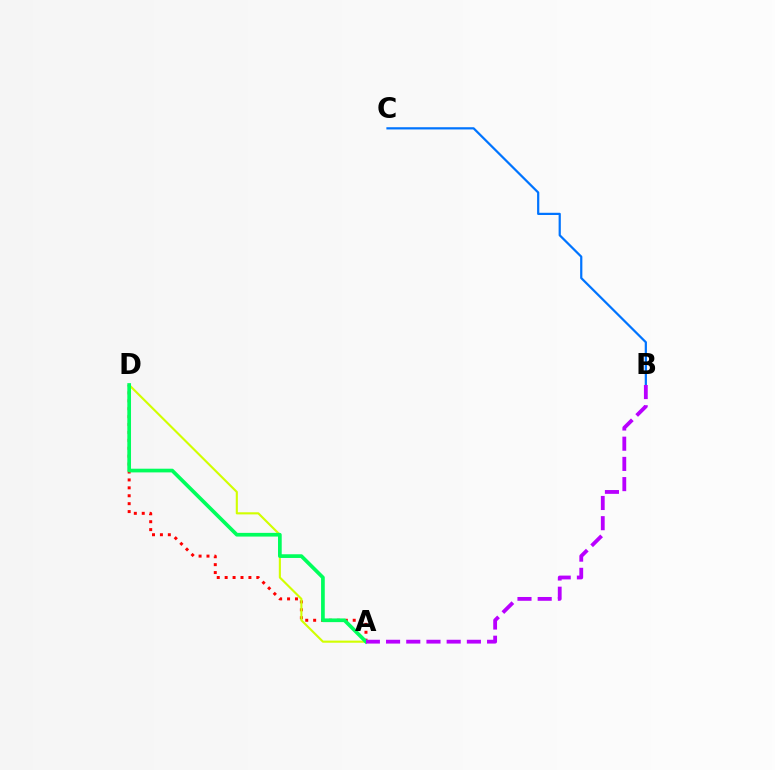{('B', 'C'): [{'color': '#0074ff', 'line_style': 'solid', 'thickness': 1.6}], ('A', 'D'): [{'color': '#ff0000', 'line_style': 'dotted', 'thickness': 2.15}, {'color': '#d1ff00', 'line_style': 'solid', 'thickness': 1.53}, {'color': '#00ff5c', 'line_style': 'solid', 'thickness': 2.66}], ('A', 'B'): [{'color': '#b900ff', 'line_style': 'dashed', 'thickness': 2.74}]}